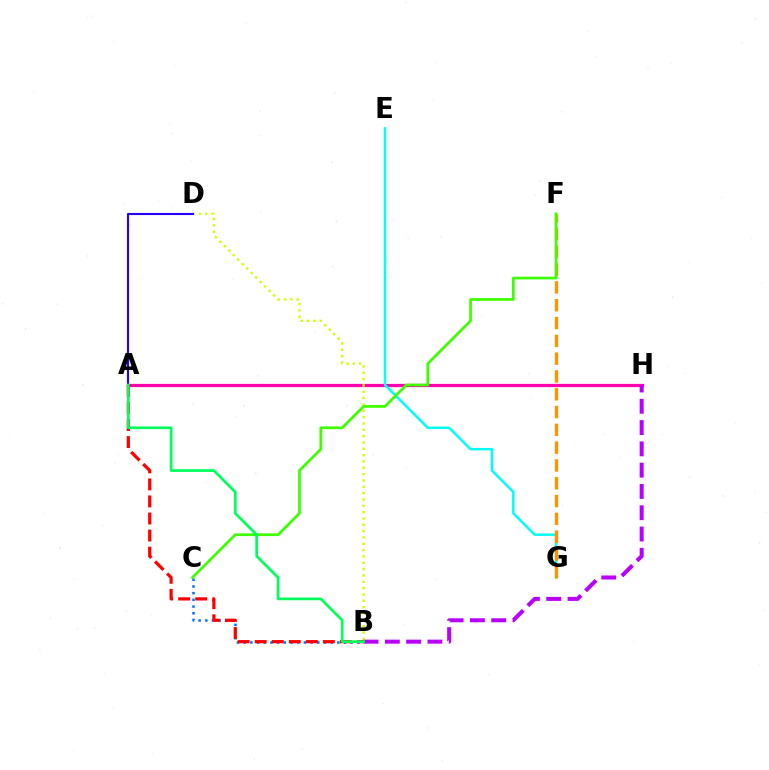{('A', 'H'): [{'color': '#ff00ac', 'line_style': 'solid', 'thickness': 2.33}], ('B', 'C'): [{'color': '#0074ff', 'line_style': 'dotted', 'thickness': 1.82}], ('B', 'D'): [{'color': '#d1ff00', 'line_style': 'dotted', 'thickness': 1.72}], ('E', 'G'): [{'color': '#00fff6', 'line_style': 'solid', 'thickness': 1.77}], ('A', 'B'): [{'color': '#ff0000', 'line_style': 'dashed', 'thickness': 2.32}, {'color': '#00ff5c', 'line_style': 'solid', 'thickness': 1.94}], ('F', 'G'): [{'color': '#ff9400', 'line_style': 'dashed', 'thickness': 2.42}], ('A', 'D'): [{'color': '#2500ff', 'line_style': 'solid', 'thickness': 1.52}], ('B', 'H'): [{'color': '#b900ff', 'line_style': 'dashed', 'thickness': 2.89}], ('C', 'F'): [{'color': '#3dff00', 'line_style': 'solid', 'thickness': 1.97}]}